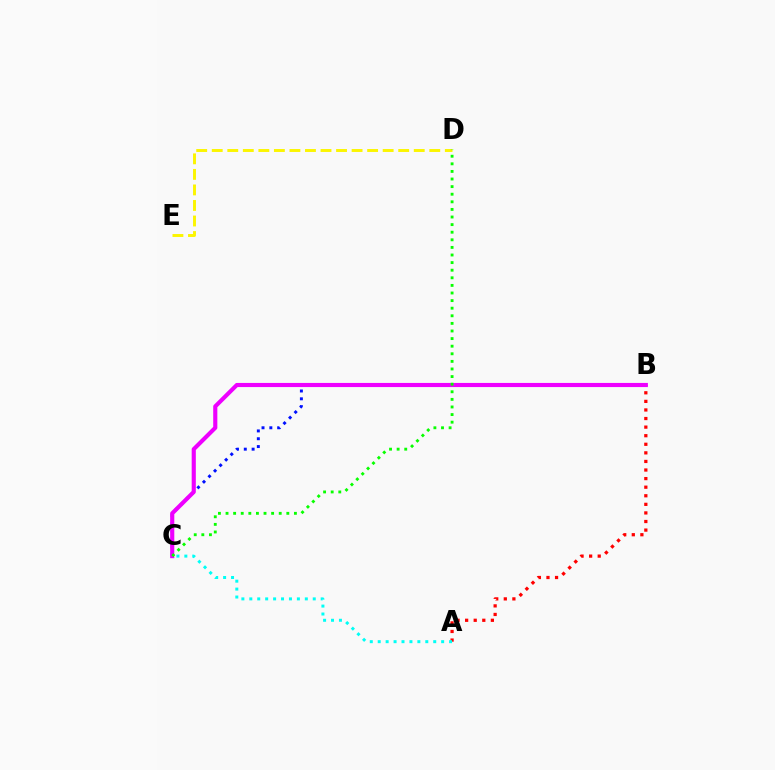{('A', 'B'): [{'color': '#ff0000', 'line_style': 'dotted', 'thickness': 2.33}], ('B', 'C'): [{'color': '#0010ff', 'line_style': 'dotted', 'thickness': 2.13}, {'color': '#ee00ff', 'line_style': 'solid', 'thickness': 2.98}], ('D', 'E'): [{'color': '#fcf500', 'line_style': 'dashed', 'thickness': 2.11}], ('A', 'C'): [{'color': '#00fff6', 'line_style': 'dotted', 'thickness': 2.15}], ('C', 'D'): [{'color': '#08ff00', 'line_style': 'dotted', 'thickness': 2.06}]}